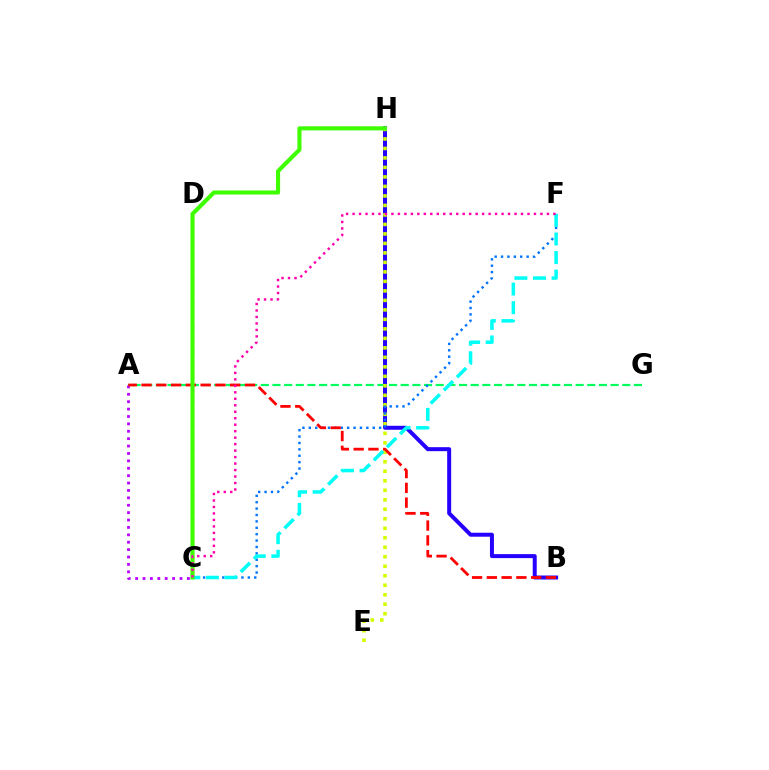{('B', 'H'): [{'color': '#2500ff', 'line_style': 'solid', 'thickness': 2.87}], ('A', 'G'): [{'color': '#00ff5c', 'line_style': 'dashed', 'thickness': 1.58}], ('E', 'H'): [{'color': '#d1ff00', 'line_style': 'dotted', 'thickness': 2.58}], ('A', 'C'): [{'color': '#b900ff', 'line_style': 'dotted', 'thickness': 2.01}], ('C', 'F'): [{'color': '#0074ff', 'line_style': 'dotted', 'thickness': 1.74}, {'color': '#00fff6', 'line_style': 'dashed', 'thickness': 2.52}, {'color': '#ff00ac', 'line_style': 'dotted', 'thickness': 1.76}], ('A', 'B'): [{'color': '#ff0000', 'line_style': 'dashed', 'thickness': 2.01}], ('C', 'D'): [{'color': '#ff9400', 'line_style': 'dashed', 'thickness': 1.65}], ('C', 'H'): [{'color': '#3dff00', 'line_style': 'solid', 'thickness': 2.94}]}